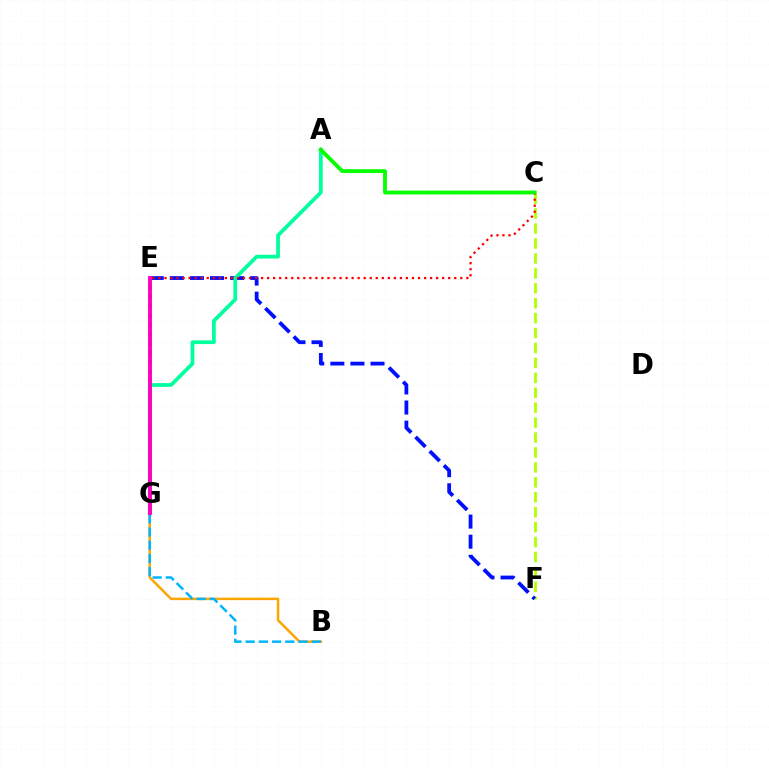{('B', 'G'): [{'color': '#ffa500', 'line_style': 'solid', 'thickness': 1.79}, {'color': '#00b5ff', 'line_style': 'dashed', 'thickness': 1.8}], ('C', 'F'): [{'color': '#b3ff00', 'line_style': 'dashed', 'thickness': 2.03}], ('E', 'F'): [{'color': '#0010ff', 'line_style': 'dashed', 'thickness': 2.73}], ('E', 'G'): [{'color': '#9b00ff', 'line_style': 'dotted', 'thickness': 2.54}, {'color': '#ff00bd', 'line_style': 'solid', 'thickness': 2.8}], ('A', 'G'): [{'color': '#00ff9d', 'line_style': 'solid', 'thickness': 2.7}], ('C', 'E'): [{'color': '#ff0000', 'line_style': 'dotted', 'thickness': 1.64}], ('A', 'C'): [{'color': '#08ff00', 'line_style': 'solid', 'thickness': 2.76}]}